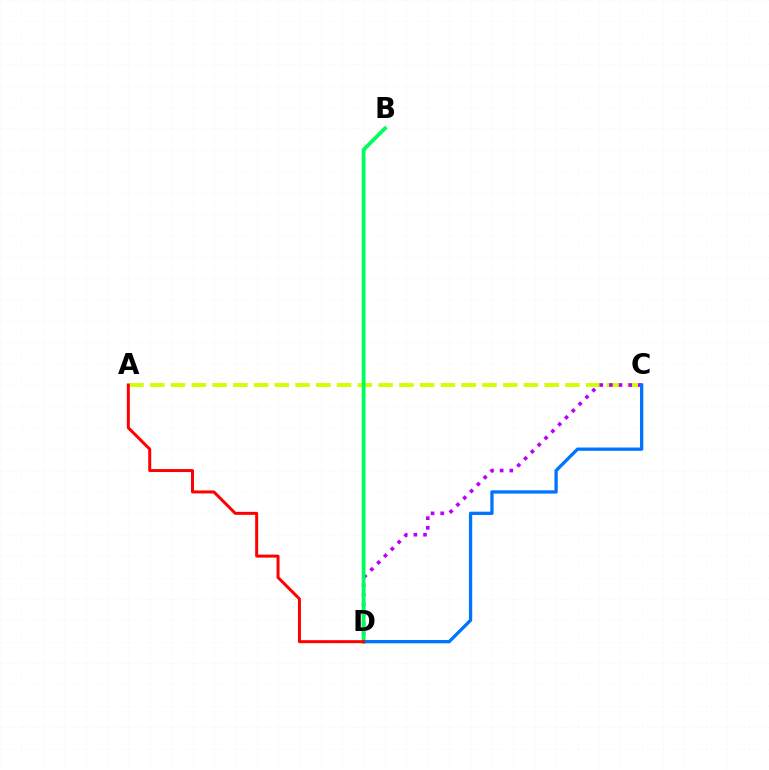{('A', 'C'): [{'color': '#d1ff00', 'line_style': 'dashed', 'thickness': 2.82}], ('C', 'D'): [{'color': '#b900ff', 'line_style': 'dotted', 'thickness': 2.62}, {'color': '#0074ff', 'line_style': 'solid', 'thickness': 2.37}], ('B', 'D'): [{'color': '#00ff5c', 'line_style': 'solid', 'thickness': 2.74}], ('A', 'D'): [{'color': '#ff0000', 'line_style': 'solid', 'thickness': 2.15}]}